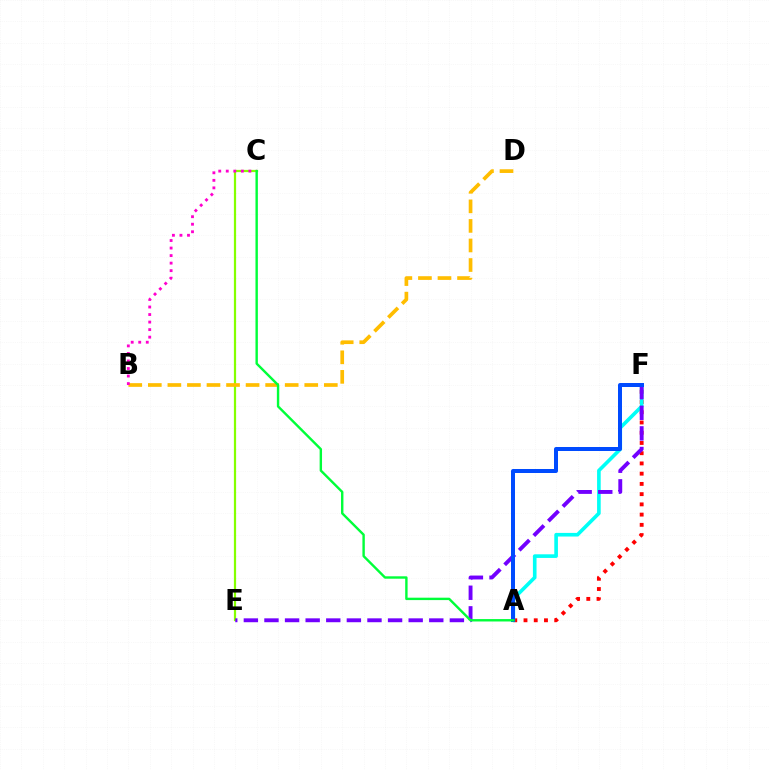{('C', 'E'): [{'color': '#84ff00', 'line_style': 'solid', 'thickness': 1.6}], ('A', 'F'): [{'color': '#ff0000', 'line_style': 'dotted', 'thickness': 2.78}, {'color': '#00fff6', 'line_style': 'solid', 'thickness': 2.61}, {'color': '#004bff', 'line_style': 'solid', 'thickness': 2.87}], ('E', 'F'): [{'color': '#7200ff', 'line_style': 'dashed', 'thickness': 2.8}], ('B', 'D'): [{'color': '#ffbd00', 'line_style': 'dashed', 'thickness': 2.66}], ('B', 'C'): [{'color': '#ff00cf', 'line_style': 'dotted', 'thickness': 2.05}], ('A', 'C'): [{'color': '#00ff39', 'line_style': 'solid', 'thickness': 1.73}]}